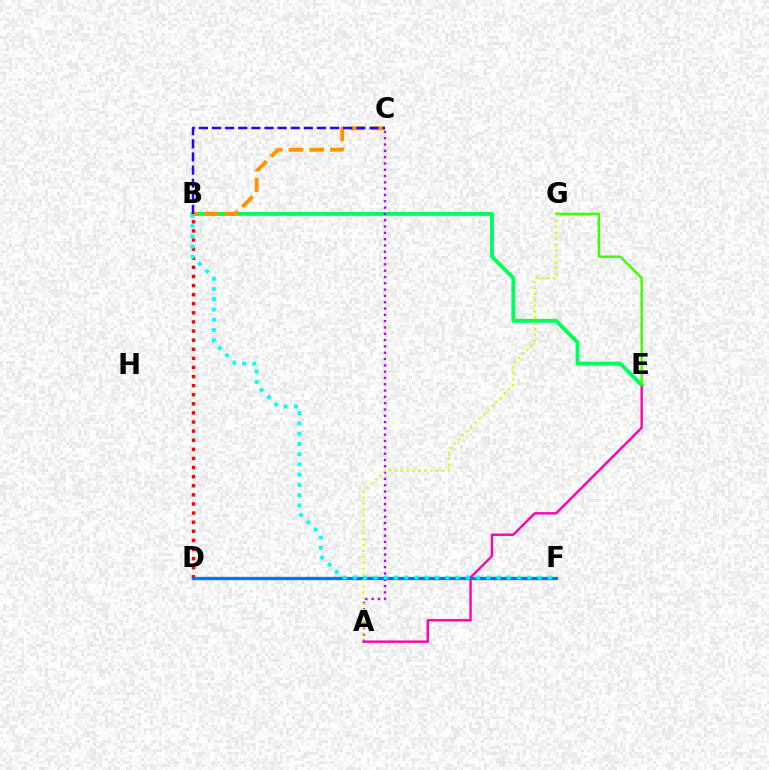{('B', 'E'): [{'color': '#00ff5c', 'line_style': 'solid', 'thickness': 2.8}], ('A', 'E'): [{'color': '#ff00ac', 'line_style': 'solid', 'thickness': 1.71}], ('B', 'D'): [{'color': '#ff0000', 'line_style': 'dotted', 'thickness': 2.47}], ('A', 'C'): [{'color': '#b900ff', 'line_style': 'dotted', 'thickness': 1.71}], ('D', 'F'): [{'color': '#0074ff', 'line_style': 'solid', 'thickness': 2.37}], ('B', 'F'): [{'color': '#00fff6', 'line_style': 'dotted', 'thickness': 2.79}], ('B', 'C'): [{'color': '#ff9400', 'line_style': 'dashed', 'thickness': 2.8}, {'color': '#2500ff', 'line_style': 'dashed', 'thickness': 1.78}], ('E', 'G'): [{'color': '#3dff00', 'line_style': 'solid', 'thickness': 1.77}], ('A', 'G'): [{'color': '#d1ff00', 'line_style': 'dotted', 'thickness': 1.6}]}